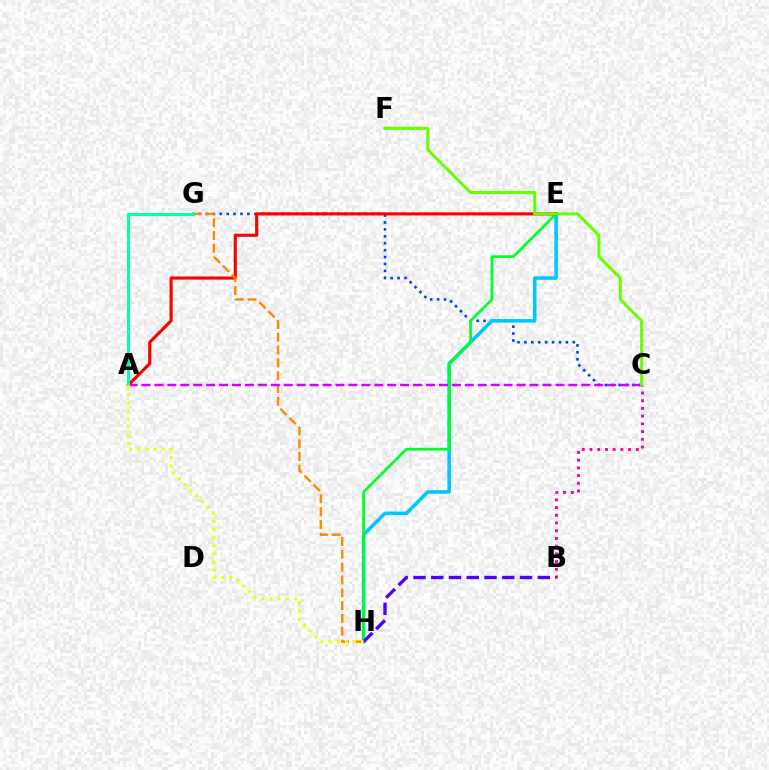{('B', 'C'): [{'color': '#ff00a0', 'line_style': 'dotted', 'thickness': 2.1}], ('C', 'G'): [{'color': '#003fff', 'line_style': 'dotted', 'thickness': 1.88}], ('E', 'H'): [{'color': '#00c7ff', 'line_style': 'solid', 'thickness': 2.56}, {'color': '#00ff27', 'line_style': 'solid', 'thickness': 1.96}], ('A', 'E'): [{'color': '#ff0000', 'line_style': 'solid', 'thickness': 2.26}], ('G', 'H'): [{'color': '#ff8800', 'line_style': 'dashed', 'thickness': 1.74}], ('A', 'C'): [{'color': '#d600ff', 'line_style': 'dashed', 'thickness': 1.76}], ('B', 'H'): [{'color': '#4f00ff', 'line_style': 'dashed', 'thickness': 2.41}], ('C', 'F'): [{'color': '#66ff00', 'line_style': 'solid', 'thickness': 2.2}], ('A', 'G'): [{'color': '#00ffaf', 'line_style': 'solid', 'thickness': 2.18}], ('A', 'H'): [{'color': '#eeff00', 'line_style': 'dotted', 'thickness': 2.21}]}